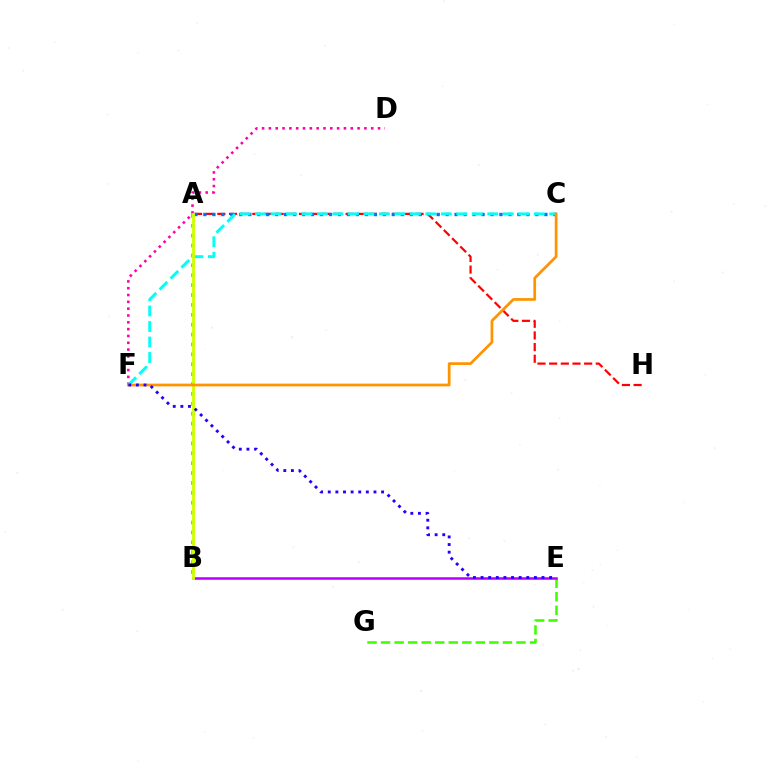{('A', 'B'): [{'color': '#00ff5c', 'line_style': 'dotted', 'thickness': 2.69}, {'color': '#d1ff00', 'line_style': 'solid', 'thickness': 2.05}], ('E', 'G'): [{'color': '#3dff00', 'line_style': 'dashed', 'thickness': 1.84}], ('A', 'H'): [{'color': '#ff0000', 'line_style': 'dashed', 'thickness': 1.58}], ('A', 'C'): [{'color': '#0074ff', 'line_style': 'dotted', 'thickness': 2.44}], ('B', 'E'): [{'color': '#b900ff', 'line_style': 'solid', 'thickness': 1.82}], ('D', 'F'): [{'color': '#ff00ac', 'line_style': 'dotted', 'thickness': 1.85}], ('C', 'F'): [{'color': '#00fff6', 'line_style': 'dashed', 'thickness': 2.1}, {'color': '#ff9400', 'line_style': 'solid', 'thickness': 1.97}], ('E', 'F'): [{'color': '#2500ff', 'line_style': 'dotted', 'thickness': 2.07}]}